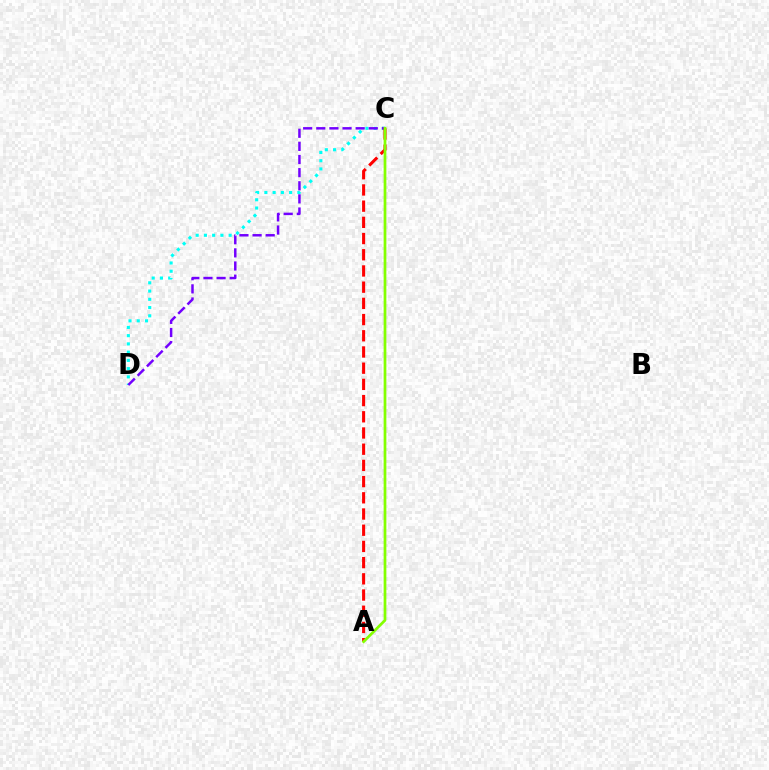{('C', 'D'): [{'color': '#00fff6', 'line_style': 'dotted', 'thickness': 2.24}, {'color': '#7200ff', 'line_style': 'dashed', 'thickness': 1.78}], ('A', 'C'): [{'color': '#ff0000', 'line_style': 'dashed', 'thickness': 2.2}, {'color': '#84ff00', 'line_style': 'solid', 'thickness': 1.96}]}